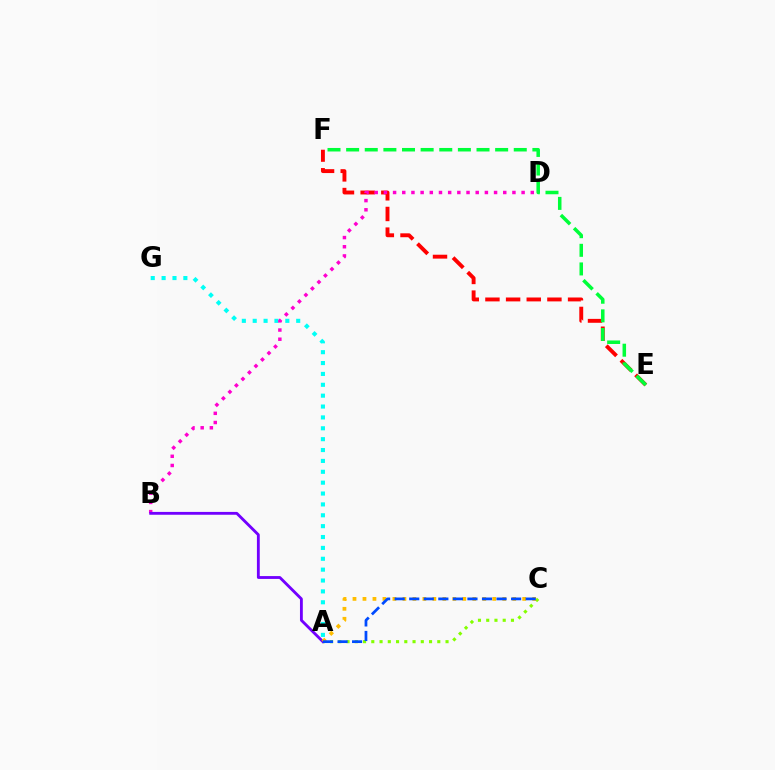{('E', 'F'): [{'color': '#ff0000', 'line_style': 'dashed', 'thickness': 2.81}, {'color': '#00ff39', 'line_style': 'dashed', 'thickness': 2.53}], ('A', 'G'): [{'color': '#00fff6', 'line_style': 'dotted', 'thickness': 2.95}], ('A', 'C'): [{'color': '#84ff00', 'line_style': 'dotted', 'thickness': 2.24}, {'color': '#ffbd00', 'line_style': 'dotted', 'thickness': 2.71}, {'color': '#004bff', 'line_style': 'dashed', 'thickness': 1.98}], ('B', 'D'): [{'color': '#ff00cf', 'line_style': 'dotted', 'thickness': 2.49}], ('A', 'B'): [{'color': '#7200ff', 'line_style': 'solid', 'thickness': 2.04}]}